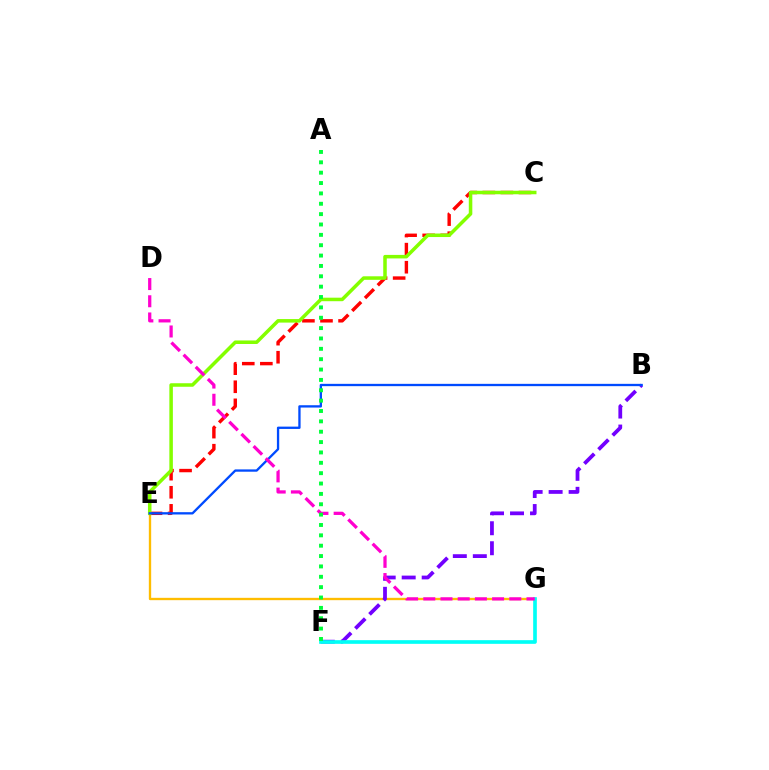{('E', 'G'): [{'color': '#ffbd00', 'line_style': 'solid', 'thickness': 1.69}], ('B', 'F'): [{'color': '#7200ff', 'line_style': 'dashed', 'thickness': 2.72}], ('C', 'E'): [{'color': '#ff0000', 'line_style': 'dashed', 'thickness': 2.46}, {'color': '#84ff00', 'line_style': 'solid', 'thickness': 2.54}], ('B', 'E'): [{'color': '#004bff', 'line_style': 'solid', 'thickness': 1.67}], ('F', 'G'): [{'color': '#00fff6', 'line_style': 'solid', 'thickness': 2.64}], ('D', 'G'): [{'color': '#ff00cf', 'line_style': 'dashed', 'thickness': 2.34}], ('A', 'F'): [{'color': '#00ff39', 'line_style': 'dotted', 'thickness': 2.82}]}